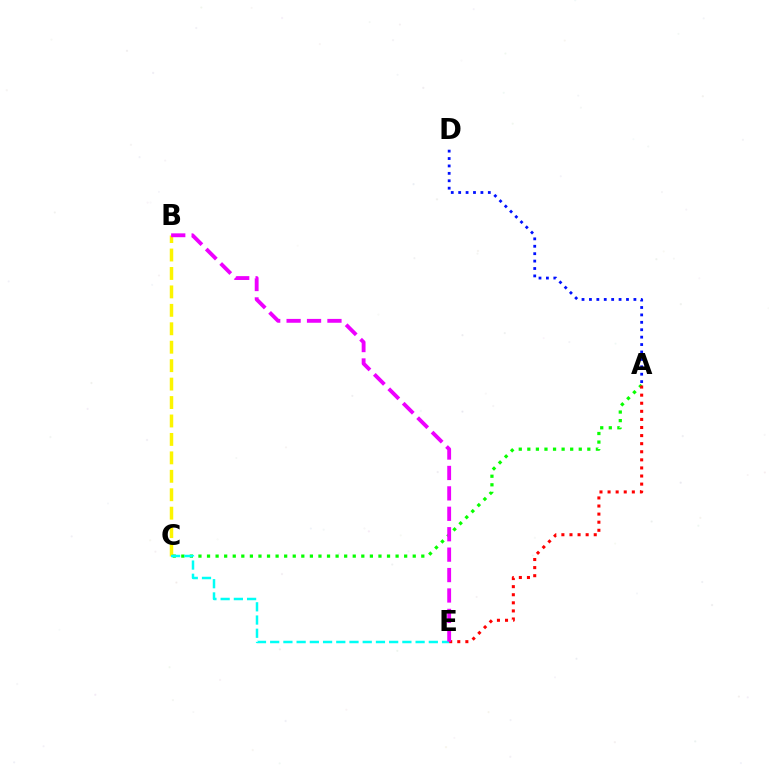{('B', 'C'): [{'color': '#fcf500', 'line_style': 'dashed', 'thickness': 2.51}], ('A', 'C'): [{'color': '#08ff00', 'line_style': 'dotted', 'thickness': 2.33}], ('A', 'D'): [{'color': '#0010ff', 'line_style': 'dotted', 'thickness': 2.01}], ('C', 'E'): [{'color': '#00fff6', 'line_style': 'dashed', 'thickness': 1.8}], ('A', 'E'): [{'color': '#ff0000', 'line_style': 'dotted', 'thickness': 2.2}], ('B', 'E'): [{'color': '#ee00ff', 'line_style': 'dashed', 'thickness': 2.77}]}